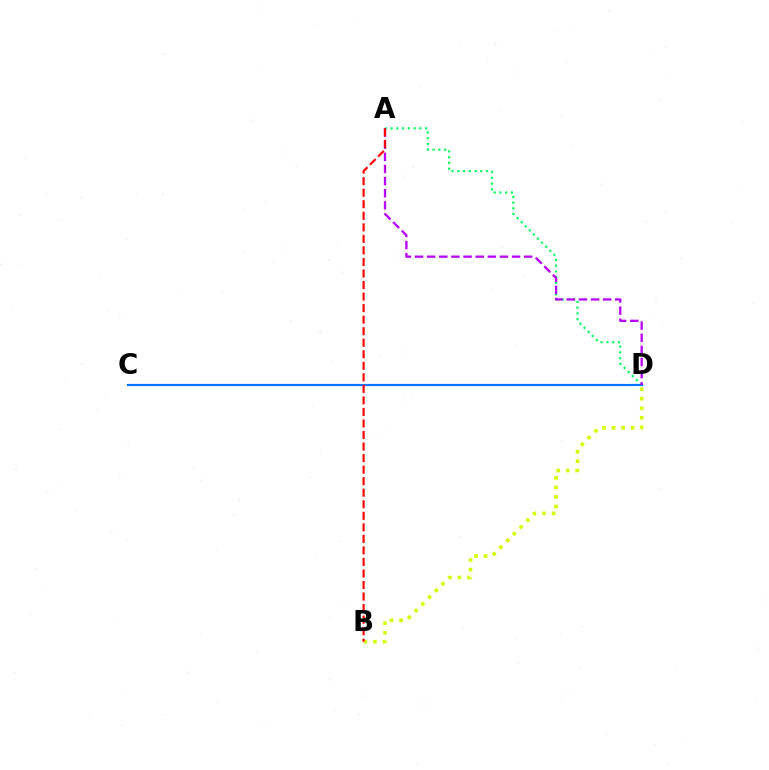{('A', 'D'): [{'color': '#00ff5c', 'line_style': 'dotted', 'thickness': 1.57}, {'color': '#b900ff', 'line_style': 'dashed', 'thickness': 1.65}], ('C', 'D'): [{'color': '#0074ff', 'line_style': 'solid', 'thickness': 1.56}], ('B', 'D'): [{'color': '#d1ff00', 'line_style': 'dotted', 'thickness': 2.58}], ('A', 'B'): [{'color': '#ff0000', 'line_style': 'dashed', 'thickness': 1.57}]}